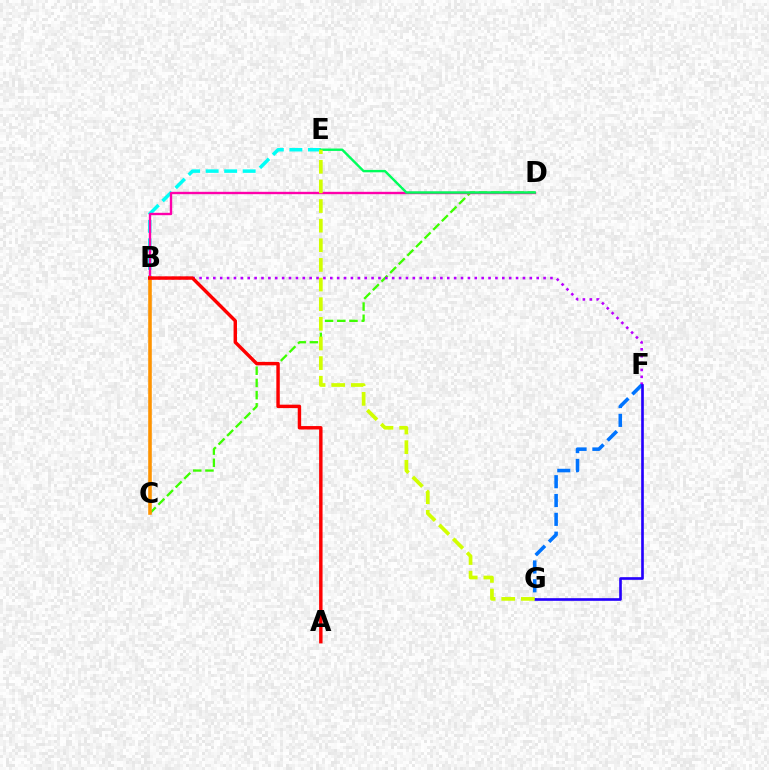{('C', 'D'): [{'color': '#3dff00', 'line_style': 'dashed', 'thickness': 1.66}], ('B', 'E'): [{'color': '#00fff6', 'line_style': 'dashed', 'thickness': 2.52}], ('B', 'F'): [{'color': '#b900ff', 'line_style': 'dotted', 'thickness': 1.87}], ('B', 'D'): [{'color': '#ff00ac', 'line_style': 'solid', 'thickness': 1.71}], ('F', 'G'): [{'color': '#0074ff', 'line_style': 'dashed', 'thickness': 2.56}, {'color': '#2500ff', 'line_style': 'solid', 'thickness': 1.9}], ('D', 'E'): [{'color': '#00ff5c', 'line_style': 'solid', 'thickness': 1.73}], ('B', 'C'): [{'color': '#ff9400', 'line_style': 'solid', 'thickness': 2.58}], ('E', 'G'): [{'color': '#d1ff00', 'line_style': 'dashed', 'thickness': 2.67}], ('A', 'B'): [{'color': '#ff0000', 'line_style': 'solid', 'thickness': 2.47}]}